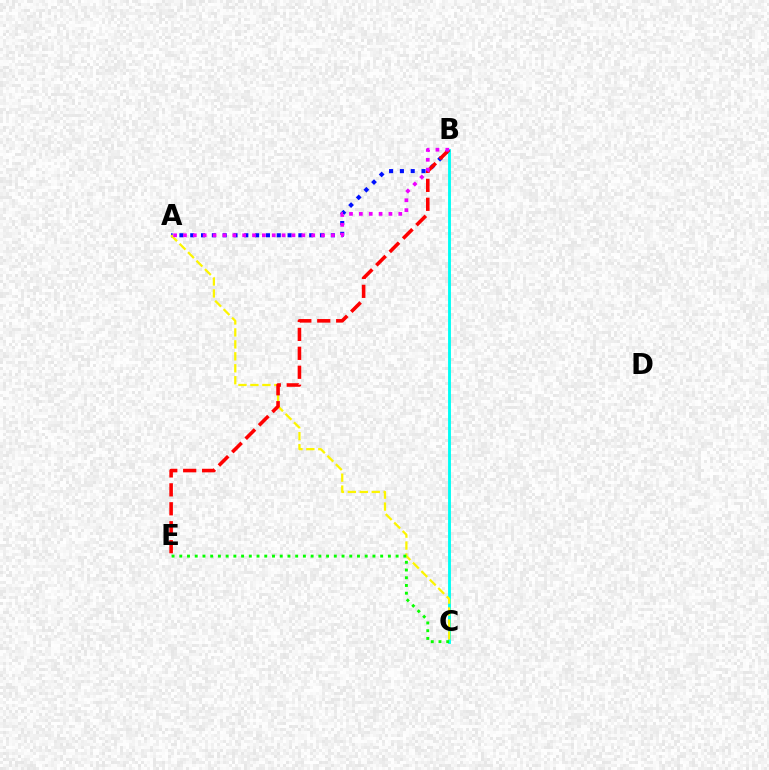{('A', 'B'): [{'color': '#0010ff', 'line_style': 'dotted', 'thickness': 2.94}, {'color': '#ee00ff', 'line_style': 'dotted', 'thickness': 2.68}], ('B', 'C'): [{'color': '#00fff6', 'line_style': 'solid', 'thickness': 2.07}], ('A', 'C'): [{'color': '#fcf500', 'line_style': 'dashed', 'thickness': 1.62}], ('C', 'E'): [{'color': '#08ff00', 'line_style': 'dotted', 'thickness': 2.1}], ('B', 'E'): [{'color': '#ff0000', 'line_style': 'dashed', 'thickness': 2.57}]}